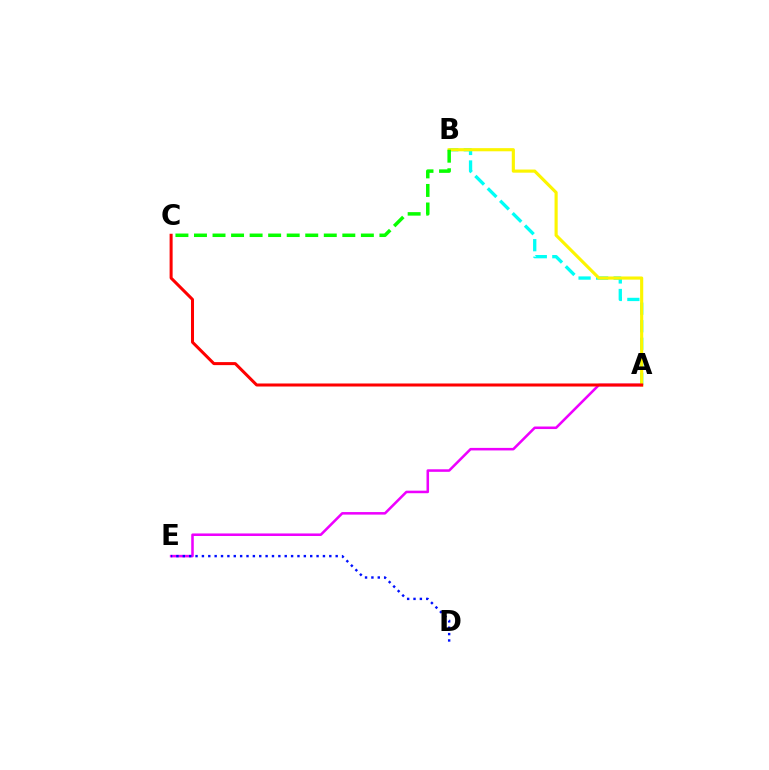{('A', 'B'): [{'color': '#00fff6', 'line_style': 'dashed', 'thickness': 2.38}, {'color': '#fcf500', 'line_style': 'solid', 'thickness': 2.26}], ('A', 'E'): [{'color': '#ee00ff', 'line_style': 'solid', 'thickness': 1.83}], ('B', 'C'): [{'color': '#08ff00', 'line_style': 'dashed', 'thickness': 2.52}], ('A', 'C'): [{'color': '#ff0000', 'line_style': 'solid', 'thickness': 2.18}], ('D', 'E'): [{'color': '#0010ff', 'line_style': 'dotted', 'thickness': 1.73}]}